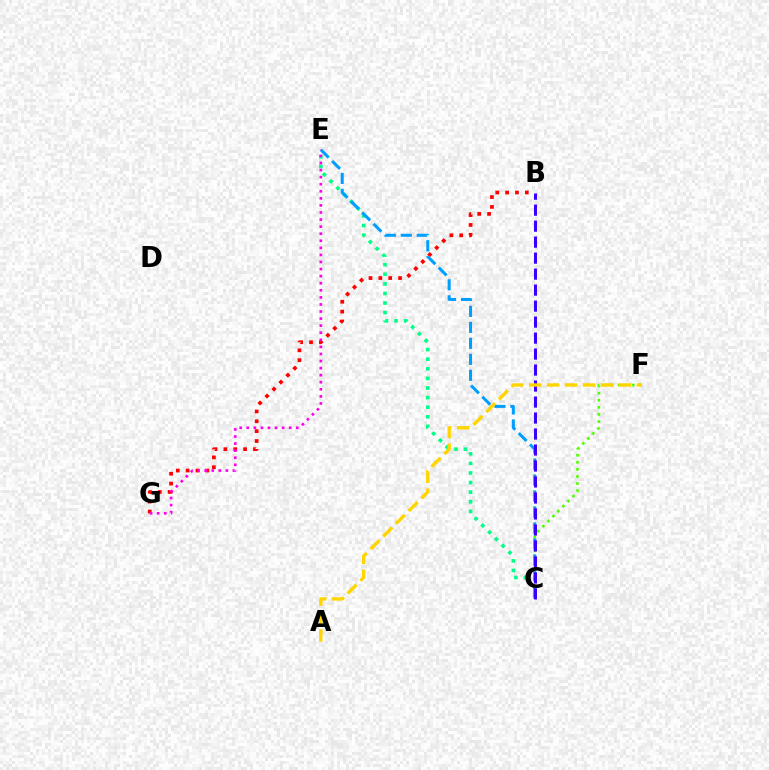{('B', 'G'): [{'color': '#ff0000', 'line_style': 'dotted', 'thickness': 2.68}], ('C', 'E'): [{'color': '#00ff86', 'line_style': 'dotted', 'thickness': 2.61}, {'color': '#009eff', 'line_style': 'dashed', 'thickness': 2.17}], ('C', 'F'): [{'color': '#4fff00', 'line_style': 'dotted', 'thickness': 1.93}], ('E', 'G'): [{'color': '#ff00ed', 'line_style': 'dotted', 'thickness': 1.92}], ('B', 'C'): [{'color': '#3700ff', 'line_style': 'dashed', 'thickness': 2.17}], ('A', 'F'): [{'color': '#ffd500', 'line_style': 'dashed', 'thickness': 2.44}]}